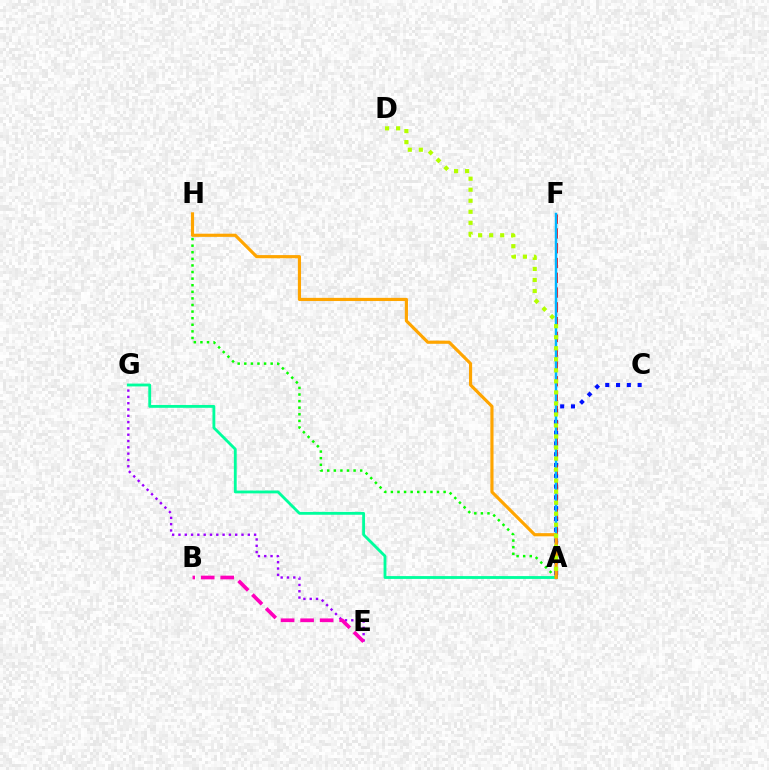{('A', 'H'): [{'color': '#08ff00', 'line_style': 'dotted', 'thickness': 1.79}, {'color': '#ffa500', 'line_style': 'solid', 'thickness': 2.27}], ('A', 'C'): [{'color': '#0010ff', 'line_style': 'dotted', 'thickness': 2.93}], ('A', 'F'): [{'color': '#ff0000', 'line_style': 'dashed', 'thickness': 2.01}, {'color': '#00b5ff', 'line_style': 'solid', 'thickness': 1.78}], ('E', 'G'): [{'color': '#9b00ff', 'line_style': 'dotted', 'thickness': 1.71}], ('A', 'G'): [{'color': '#00ff9d', 'line_style': 'solid', 'thickness': 2.04}], ('B', 'E'): [{'color': '#ff00bd', 'line_style': 'dashed', 'thickness': 2.65}], ('A', 'D'): [{'color': '#b3ff00', 'line_style': 'dotted', 'thickness': 3.0}]}